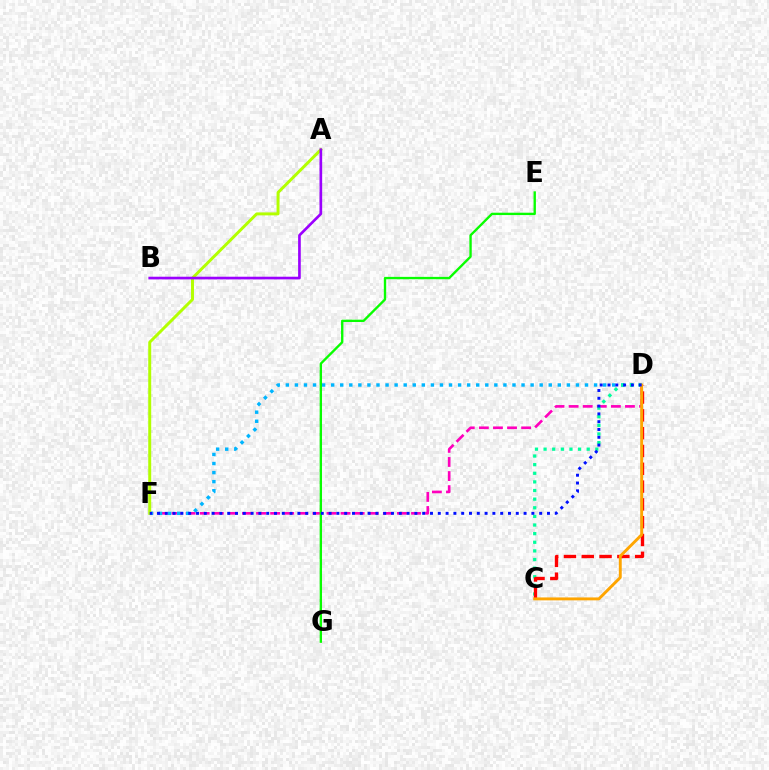{('D', 'F'): [{'color': '#ff00bd', 'line_style': 'dashed', 'thickness': 1.91}, {'color': '#00b5ff', 'line_style': 'dotted', 'thickness': 2.46}, {'color': '#0010ff', 'line_style': 'dotted', 'thickness': 2.12}], ('A', 'F'): [{'color': '#b3ff00', 'line_style': 'solid', 'thickness': 2.13}], ('C', 'D'): [{'color': '#00ff9d', 'line_style': 'dotted', 'thickness': 2.34}, {'color': '#ff0000', 'line_style': 'dashed', 'thickness': 2.42}, {'color': '#ffa500', 'line_style': 'solid', 'thickness': 2.09}], ('E', 'G'): [{'color': '#08ff00', 'line_style': 'solid', 'thickness': 1.7}], ('A', 'B'): [{'color': '#9b00ff', 'line_style': 'solid', 'thickness': 1.92}]}